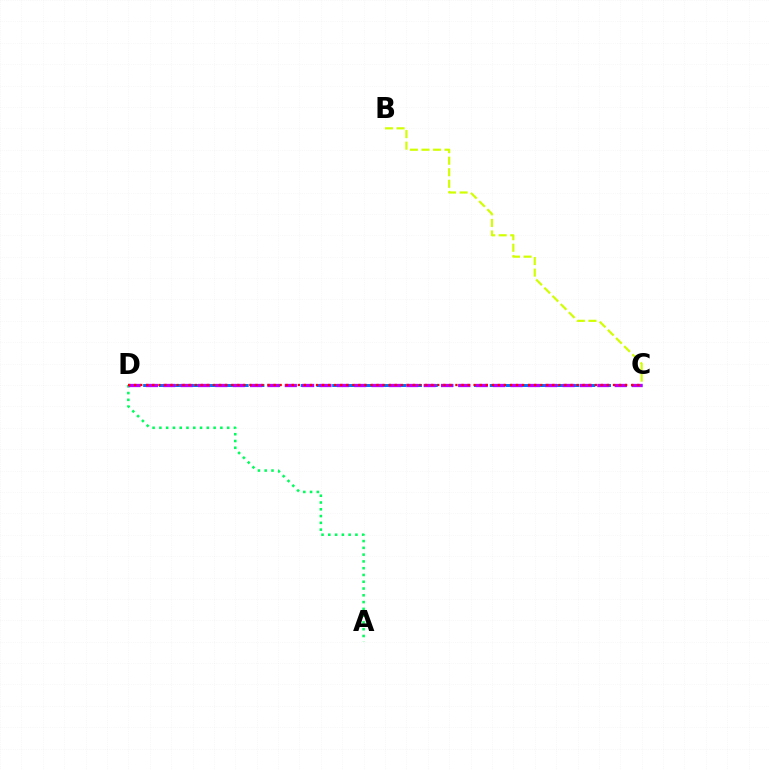{('C', 'D'): [{'color': '#0074ff', 'line_style': 'dashed', 'thickness': 2.14}, {'color': '#b900ff', 'line_style': 'dashed', 'thickness': 2.36}, {'color': '#ff0000', 'line_style': 'dotted', 'thickness': 1.65}], ('A', 'D'): [{'color': '#00ff5c', 'line_style': 'dotted', 'thickness': 1.84}], ('B', 'C'): [{'color': '#d1ff00', 'line_style': 'dashed', 'thickness': 1.57}]}